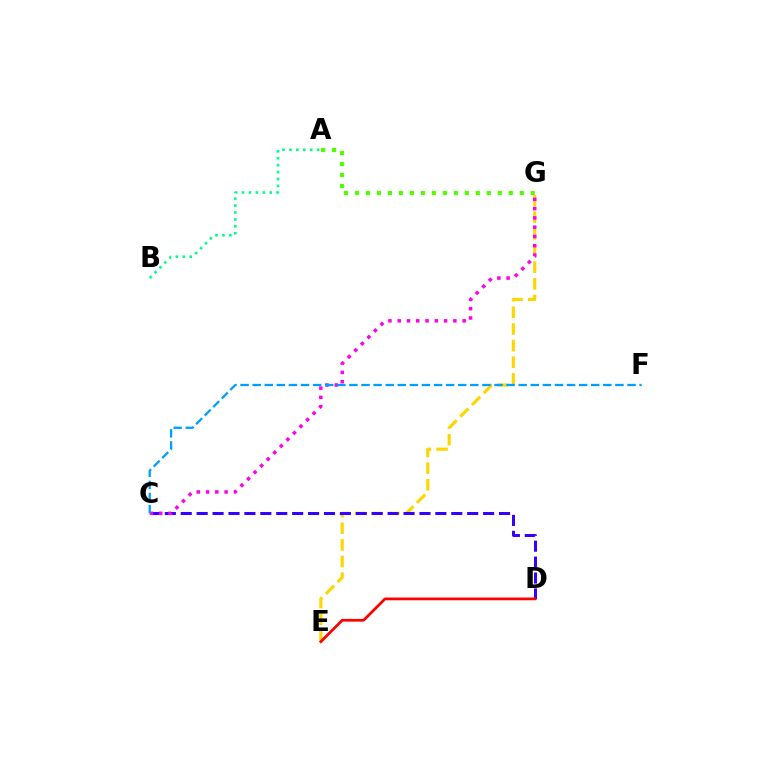{('E', 'G'): [{'color': '#ffd500', 'line_style': 'dashed', 'thickness': 2.26}], ('C', 'D'): [{'color': '#3700ff', 'line_style': 'dashed', 'thickness': 2.16}], ('C', 'G'): [{'color': '#ff00ed', 'line_style': 'dotted', 'thickness': 2.52}], ('A', 'B'): [{'color': '#00ff86', 'line_style': 'dotted', 'thickness': 1.88}], ('A', 'G'): [{'color': '#4fff00', 'line_style': 'dotted', 'thickness': 2.98}], ('D', 'E'): [{'color': '#ff0000', 'line_style': 'solid', 'thickness': 1.98}], ('C', 'F'): [{'color': '#009eff', 'line_style': 'dashed', 'thickness': 1.64}]}